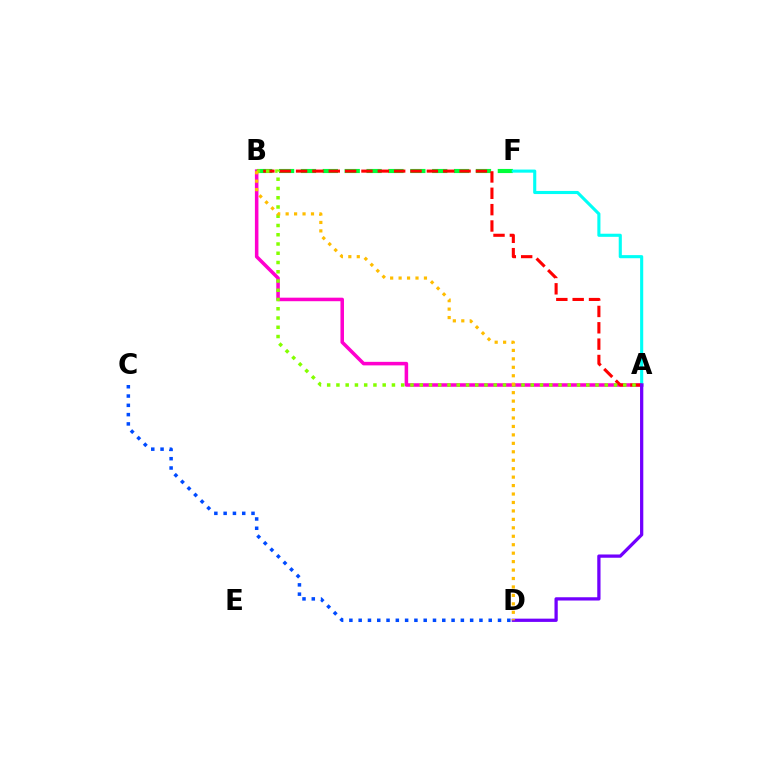{('B', 'F'): [{'color': '#00ff39', 'line_style': 'dashed', 'thickness': 2.97}], ('A', 'B'): [{'color': '#ff00cf', 'line_style': 'solid', 'thickness': 2.54}, {'color': '#ff0000', 'line_style': 'dashed', 'thickness': 2.22}, {'color': '#84ff00', 'line_style': 'dotted', 'thickness': 2.51}], ('A', 'F'): [{'color': '#00fff6', 'line_style': 'solid', 'thickness': 2.24}], ('C', 'D'): [{'color': '#004bff', 'line_style': 'dotted', 'thickness': 2.52}], ('A', 'D'): [{'color': '#7200ff', 'line_style': 'solid', 'thickness': 2.35}], ('B', 'D'): [{'color': '#ffbd00', 'line_style': 'dotted', 'thickness': 2.3}]}